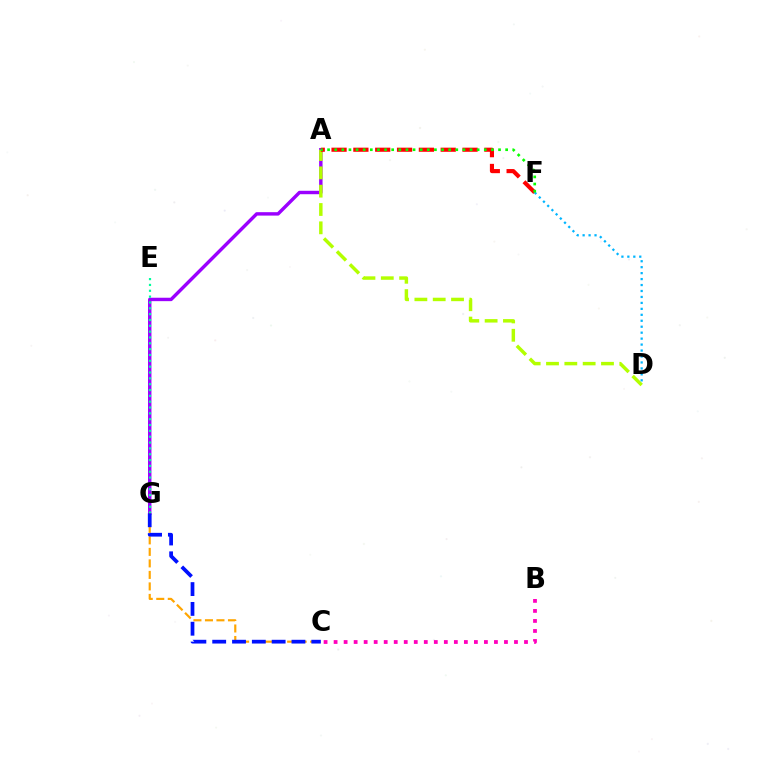{('A', 'G'): [{'color': '#9b00ff', 'line_style': 'solid', 'thickness': 2.46}], ('C', 'G'): [{'color': '#ffa500', 'line_style': 'dashed', 'thickness': 1.56}, {'color': '#0010ff', 'line_style': 'dashed', 'thickness': 2.69}], ('E', 'G'): [{'color': '#00ff9d', 'line_style': 'dotted', 'thickness': 1.59}], ('A', 'D'): [{'color': '#b3ff00', 'line_style': 'dashed', 'thickness': 2.49}], ('A', 'F'): [{'color': '#ff0000', 'line_style': 'dashed', 'thickness': 2.97}, {'color': '#08ff00', 'line_style': 'dotted', 'thickness': 1.94}], ('B', 'C'): [{'color': '#ff00bd', 'line_style': 'dotted', 'thickness': 2.72}], ('D', 'F'): [{'color': '#00b5ff', 'line_style': 'dotted', 'thickness': 1.62}]}